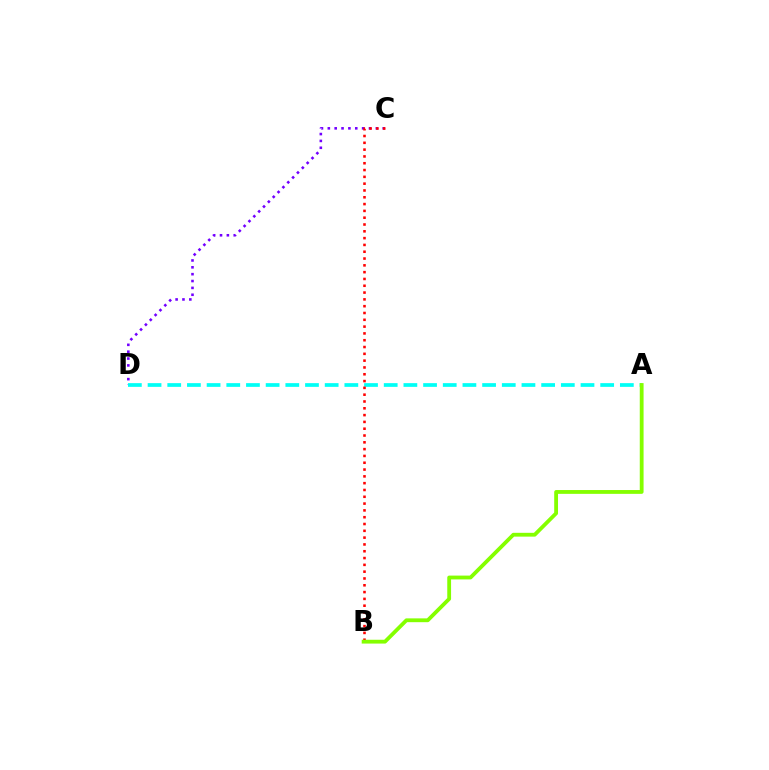{('C', 'D'): [{'color': '#7200ff', 'line_style': 'dotted', 'thickness': 1.86}], ('A', 'D'): [{'color': '#00fff6', 'line_style': 'dashed', 'thickness': 2.67}], ('B', 'C'): [{'color': '#ff0000', 'line_style': 'dotted', 'thickness': 1.85}], ('A', 'B'): [{'color': '#84ff00', 'line_style': 'solid', 'thickness': 2.74}]}